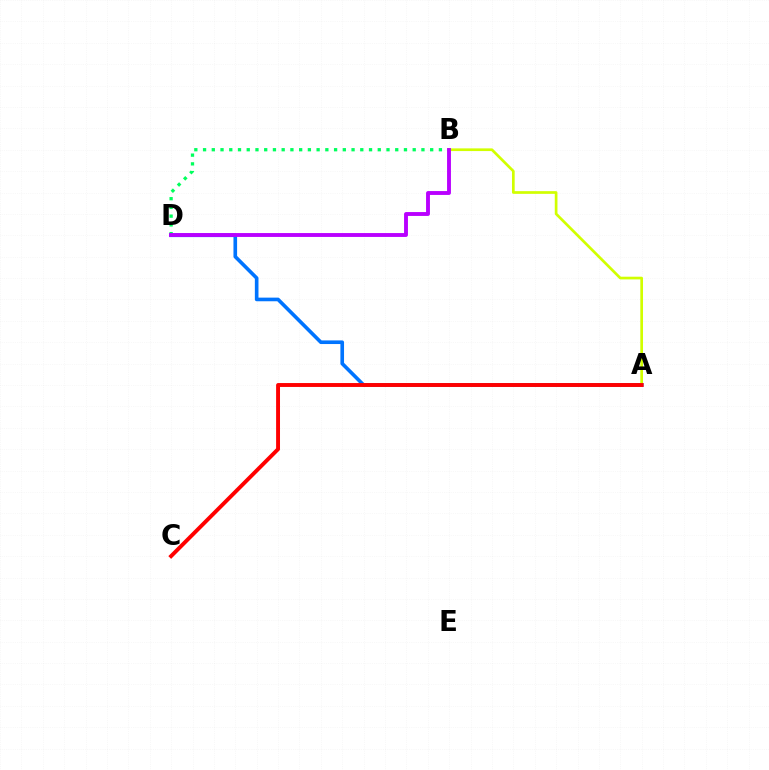{('A', 'D'): [{'color': '#0074ff', 'line_style': 'solid', 'thickness': 2.61}], ('B', 'D'): [{'color': '#00ff5c', 'line_style': 'dotted', 'thickness': 2.37}, {'color': '#b900ff', 'line_style': 'solid', 'thickness': 2.79}], ('A', 'B'): [{'color': '#d1ff00', 'line_style': 'solid', 'thickness': 1.94}], ('A', 'C'): [{'color': '#ff0000', 'line_style': 'solid', 'thickness': 2.81}]}